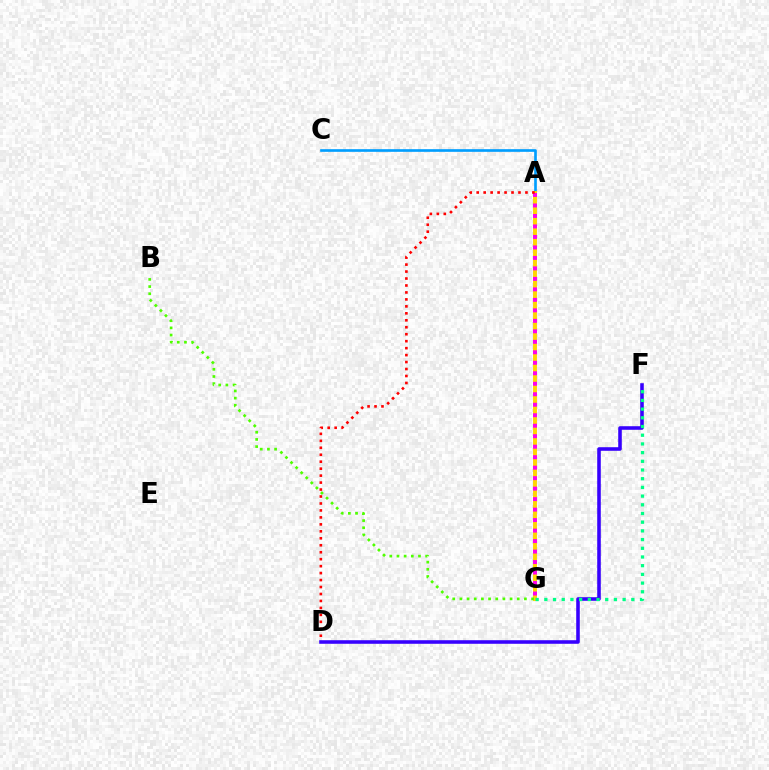{('A', 'C'): [{'color': '#009eff', 'line_style': 'solid', 'thickness': 1.91}], ('A', 'G'): [{'color': '#ffd500', 'line_style': 'solid', 'thickness': 2.81}, {'color': '#ff00ed', 'line_style': 'dotted', 'thickness': 2.85}], ('A', 'D'): [{'color': '#ff0000', 'line_style': 'dotted', 'thickness': 1.89}], ('B', 'G'): [{'color': '#4fff00', 'line_style': 'dotted', 'thickness': 1.95}], ('D', 'F'): [{'color': '#3700ff', 'line_style': 'solid', 'thickness': 2.57}], ('F', 'G'): [{'color': '#00ff86', 'line_style': 'dotted', 'thickness': 2.36}]}